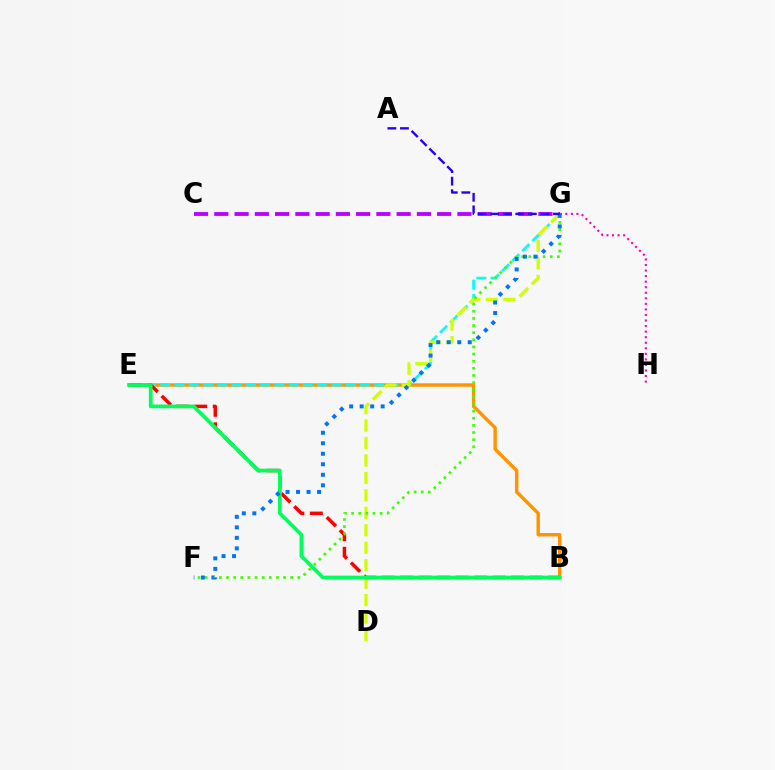{('B', 'E'): [{'color': '#ff9400', 'line_style': 'solid', 'thickness': 2.47}, {'color': '#ff0000', 'line_style': 'dashed', 'thickness': 2.51}, {'color': '#00ff5c', 'line_style': 'solid', 'thickness': 2.68}], ('E', 'G'): [{'color': '#00fff6', 'line_style': 'dashed', 'thickness': 1.94}], ('D', 'G'): [{'color': '#d1ff00', 'line_style': 'dashed', 'thickness': 2.37}], ('C', 'G'): [{'color': '#b900ff', 'line_style': 'dashed', 'thickness': 2.75}], ('G', 'H'): [{'color': '#ff00ac', 'line_style': 'dotted', 'thickness': 1.51}], ('F', 'G'): [{'color': '#3dff00', 'line_style': 'dotted', 'thickness': 1.94}, {'color': '#0074ff', 'line_style': 'dotted', 'thickness': 2.85}], ('A', 'G'): [{'color': '#2500ff', 'line_style': 'dashed', 'thickness': 1.71}]}